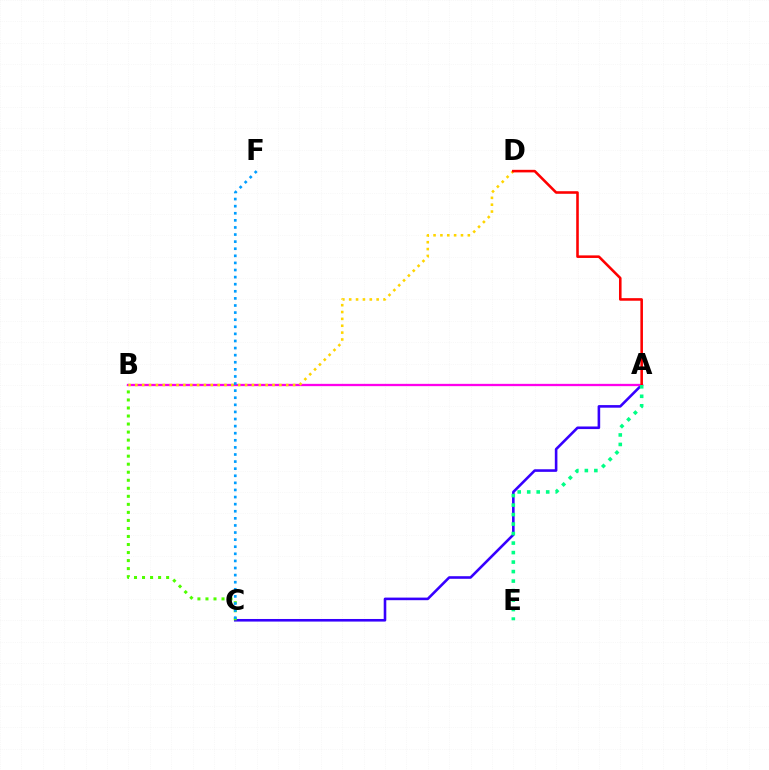{('A', 'C'): [{'color': '#3700ff', 'line_style': 'solid', 'thickness': 1.87}], ('B', 'C'): [{'color': '#4fff00', 'line_style': 'dotted', 'thickness': 2.18}], ('A', 'B'): [{'color': '#ff00ed', 'line_style': 'solid', 'thickness': 1.66}], ('B', 'D'): [{'color': '#ffd500', 'line_style': 'dotted', 'thickness': 1.86}], ('A', 'D'): [{'color': '#ff0000', 'line_style': 'solid', 'thickness': 1.85}], ('A', 'E'): [{'color': '#00ff86', 'line_style': 'dotted', 'thickness': 2.58}], ('C', 'F'): [{'color': '#009eff', 'line_style': 'dotted', 'thickness': 1.93}]}